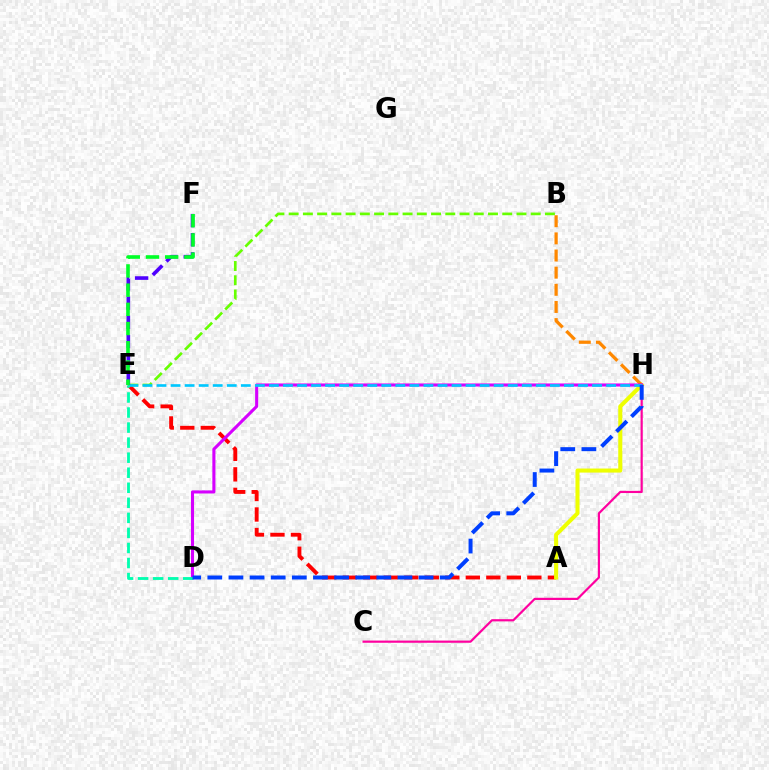{('A', 'E'): [{'color': '#ff0000', 'line_style': 'dashed', 'thickness': 2.79}], ('B', 'E'): [{'color': '#66ff00', 'line_style': 'dashed', 'thickness': 1.93}], ('A', 'H'): [{'color': '#eeff00', 'line_style': 'solid', 'thickness': 2.92}], ('B', 'H'): [{'color': '#ff8800', 'line_style': 'dashed', 'thickness': 2.33}], ('D', 'H'): [{'color': '#d600ff', 'line_style': 'solid', 'thickness': 2.22}, {'color': '#003fff', 'line_style': 'dashed', 'thickness': 2.87}], ('C', 'H'): [{'color': '#ff00a0', 'line_style': 'solid', 'thickness': 1.58}], ('E', 'H'): [{'color': '#00c7ff', 'line_style': 'dashed', 'thickness': 1.91}], ('E', 'F'): [{'color': '#4f00ff', 'line_style': 'dashed', 'thickness': 2.6}, {'color': '#00ff27', 'line_style': 'dashed', 'thickness': 2.61}], ('D', 'E'): [{'color': '#00ffaf', 'line_style': 'dashed', 'thickness': 2.04}]}